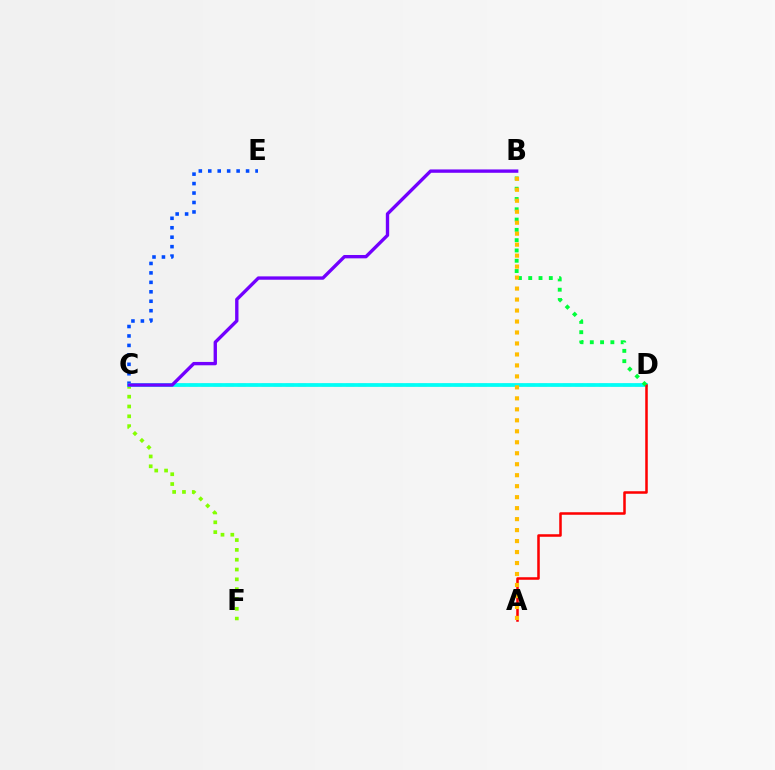{('C', 'F'): [{'color': '#84ff00', 'line_style': 'dotted', 'thickness': 2.67}], ('C', 'D'): [{'color': '#ff00cf', 'line_style': 'dashed', 'thickness': 1.64}, {'color': '#00fff6', 'line_style': 'solid', 'thickness': 2.69}], ('C', 'E'): [{'color': '#004bff', 'line_style': 'dotted', 'thickness': 2.57}], ('B', 'C'): [{'color': '#7200ff', 'line_style': 'solid', 'thickness': 2.41}], ('A', 'D'): [{'color': '#ff0000', 'line_style': 'solid', 'thickness': 1.82}], ('B', 'D'): [{'color': '#00ff39', 'line_style': 'dotted', 'thickness': 2.8}], ('A', 'B'): [{'color': '#ffbd00', 'line_style': 'dotted', 'thickness': 2.98}]}